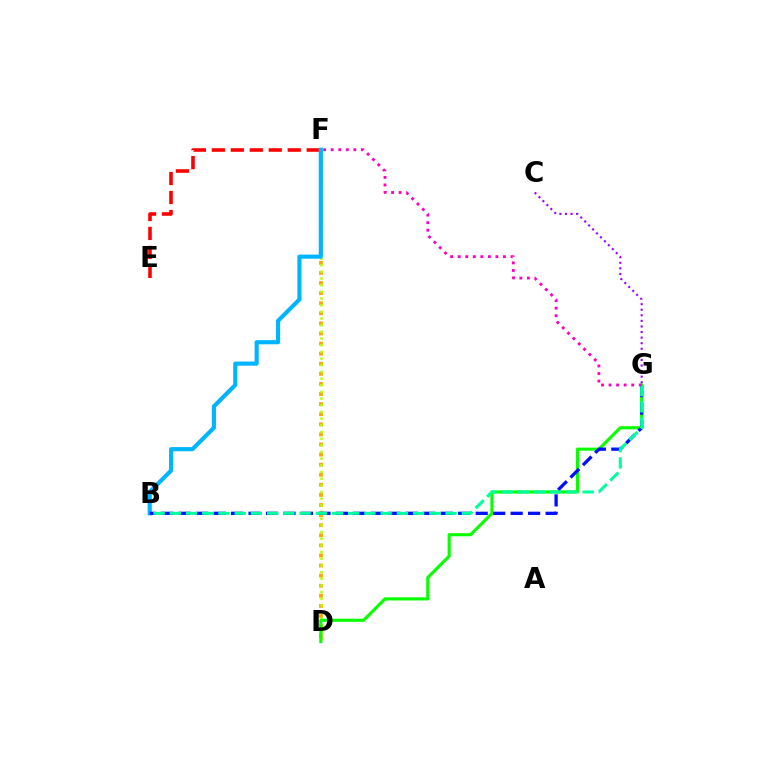{('E', 'F'): [{'color': '#ff0000', 'line_style': 'dashed', 'thickness': 2.58}], ('D', 'F'): [{'color': '#ffa500', 'line_style': 'dotted', 'thickness': 2.74}, {'color': '#b3ff00', 'line_style': 'dotted', 'thickness': 1.81}], ('D', 'G'): [{'color': '#08ff00', 'line_style': 'solid', 'thickness': 2.25}], ('B', 'F'): [{'color': '#00b5ff', 'line_style': 'solid', 'thickness': 2.98}], ('B', 'G'): [{'color': '#0010ff', 'line_style': 'dashed', 'thickness': 2.37}, {'color': '#00ff9d', 'line_style': 'dashed', 'thickness': 2.2}], ('C', 'G'): [{'color': '#9b00ff', 'line_style': 'dotted', 'thickness': 1.52}], ('F', 'G'): [{'color': '#ff00bd', 'line_style': 'dotted', 'thickness': 2.05}]}